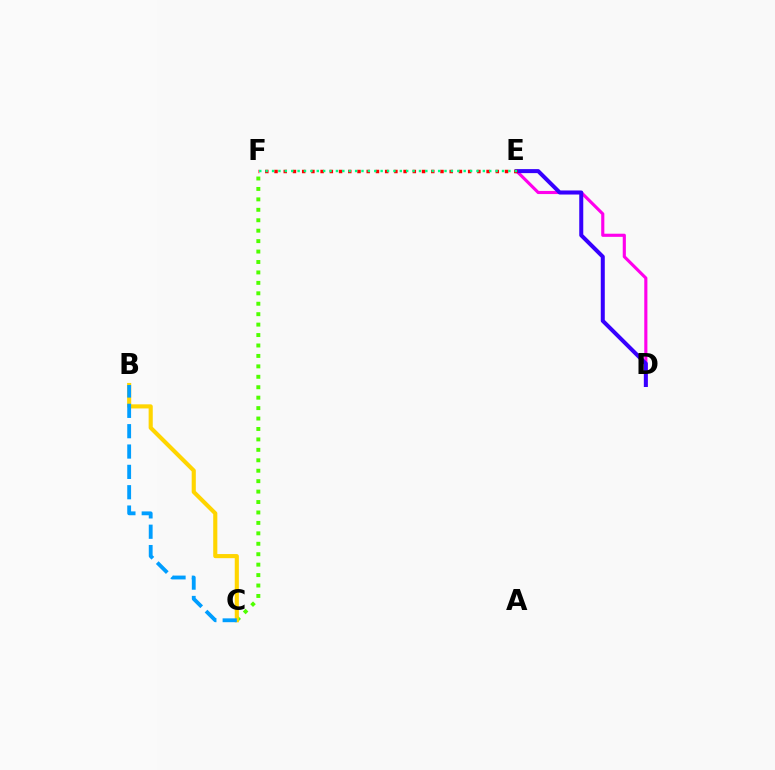{('D', 'E'): [{'color': '#ff00ed', 'line_style': 'solid', 'thickness': 2.25}, {'color': '#3700ff', 'line_style': 'solid', 'thickness': 2.89}], ('C', 'F'): [{'color': '#4fff00', 'line_style': 'dotted', 'thickness': 2.84}], ('E', 'F'): [{'color': '#ff0000', 'line_style': 'dotted', 'thickness': 2.51}, {'color': '#00ff86', 'line_style': 'dotted', 'thickness': 1.74}], ('B', 'C'): [{'color': '#ffd500', 'line_style': 'solid', 'thickness': 2.96}, {'color': '#009eff', 'line_style': 'dashed', 'thickness': 2.76}]}